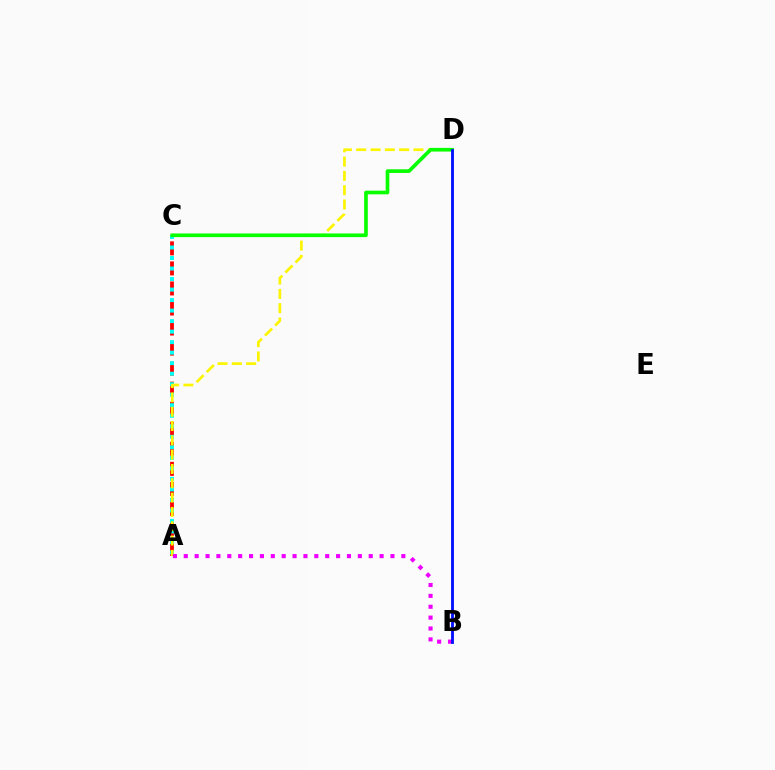{('A', 'C'): [{'color': '#ff0000', 'line_style': 'dashed', 'thickness': 2.72}, {'color': '#00fff6', 'line_style': 'dotted', 'thickness': 2.86}], ('A', 'D'): [{'color': '#fcf500', 'line_style': 'dashed', 'thickness': 1.94}], ('A', 'B'): [{'color': '#ee00ff', 'line_style': 'dotted', 'thickness': 2.96}], ('C', 'D'): [{'color': '#08ff00', 'line_style': 'solid', 'thickness': 2.64}], ('B', 'D'): [{'color': '#0010ff', 'line_style': 'solid', 'thickness': 2.04}]}